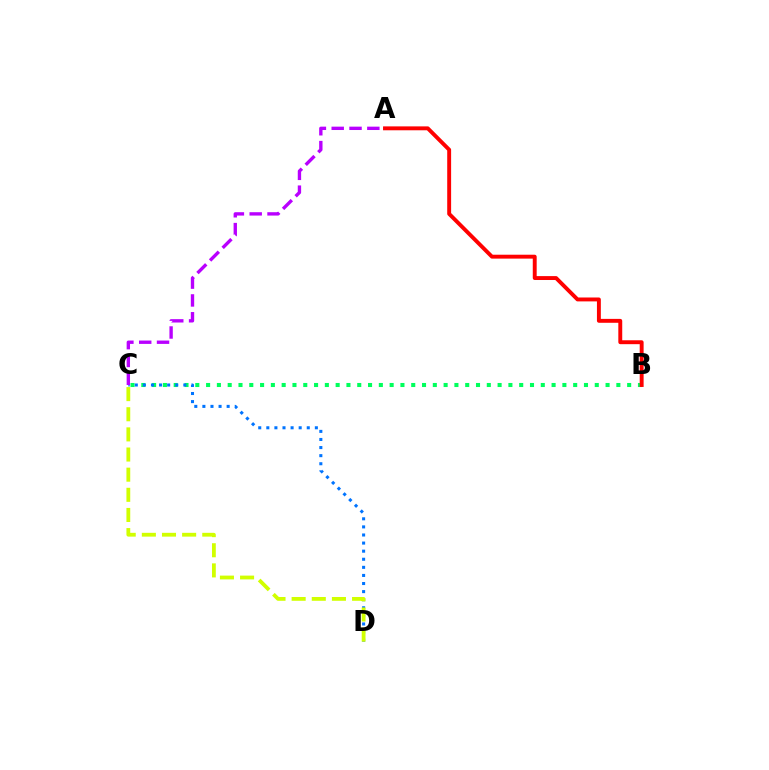{('B', 'C'): [{'color': '#00ff5c', 'line_style': 'dotted', 'thickness': 2.93}], ('A', 'B'): [{'color': '#ff0000', 'line_style': 'solid', 'thickness': 2.81}], ('C', 'D'): [{'color': '#0074ff', 'line_style': 'dotted', 'thickness': 2.2}, {'color': '#d1ff00', 'line_style': 'dashed', 'thickness': 2.74}], ('A', 'C'): [{'color': '#b900ff', 'line_style': 'dashed', 'thickness': 2.42}]}